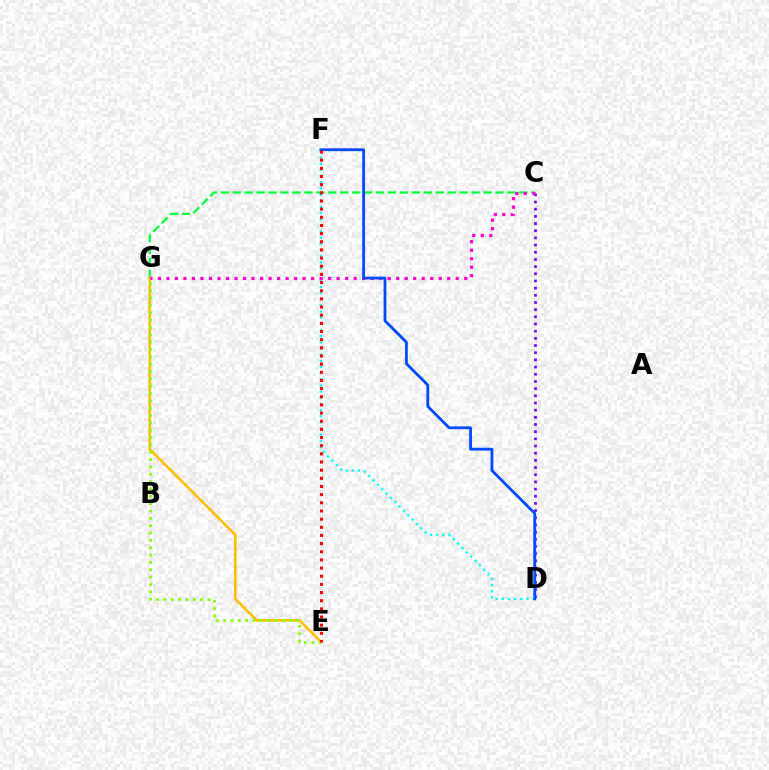{('C', 'D'): [{'color': '#7200ff', 'line_style': 'dotted', 'thickness': 1.95}], ('C', 'G'): [{'color': '#00ff39', 'line_style': 'dashed', 'thickness': 1.62}, {'color': '#ff00cf', 'line_style': 'dotted', 'thickness': 2.31}], ('E', 'G'): [{'color': '#ffbd00', 'line_style': 'solid', 'thickness': 1.85}, {'color': '#84ff00', 'line_style': 'dotted', 'thickness': 2.0}], ('D', 'F'): [{'color': '#00fff6', 'line_style': 'dotted', 'thickness': 1.67}, {'color': '#004bff', 'line_style': 'solid', 'thickness': 2.03}], ('E', 'F'): [{'color': '#ff0000', 'line_style': 'dotted', 'thickness': 2.22}]}